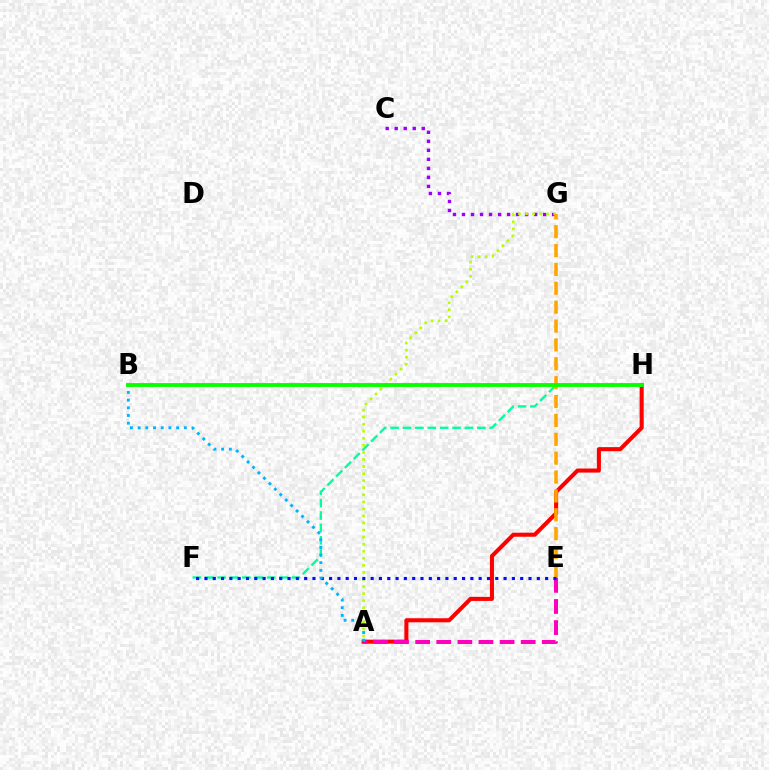{('F', 'H'): [{'color': '#00ff9d', 'line_style': 'dashed', 'thickness': 1.68}], ('A', 'H'): [{'color': '#ff0000', 'line_style': 'solid', 'thickness': 2.92}], ('C', 'G'): [{'color': '#9b00ff', 'line_style': 'dotted', 'thickness': 2.45}], ('A', 'E'): [{'color': '#ff00bd', 'line_style': 'dashed', 'thickness': 2.87}], ('A', 'G'): [{'color': '#b3ff00', 'line_style': 'dotted', 'thickness': 1.92}], ('E', 'G'): [{'color': '#ffa500', 'line_style': 'dashed', 'thickness': 2.56}], ('E', 'F'): [{'color': '#0010ff', 'line_style': 'dotted', 'thickness': 2.26}], ('A', 'B'): [{'color': '#00b5ff', 'line_style': 'dotted', 'thickness': 2.09}], ('B', 'H'): [{'color': '#08ff00', 'line_style': 'solid', 'thickness': 2.77}]}